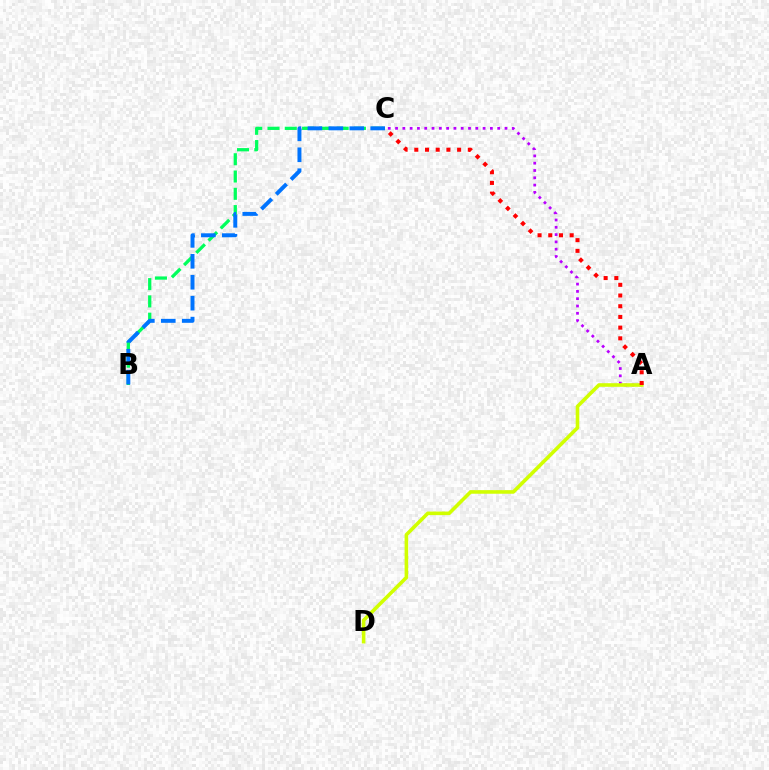{('A', 'C'): [{'color': '#b900ff', 'line_style': 'dotted', 'thickness': 1.98}, {'color': '#ff0000', 'line_style': 'dotted', 'thickness': 2.91}], ('B', 'C'): [{'color': '#00ff5c', 'line_style': 'dashed', 'thickness': 2.35}, {'color': '#0074ff', 'line_style': 'dashed', 'thickness': 2.84}], ('A', 'D'): [{'color': '#d1ff00', 'line_style': 'solid', 'thickness': 2.58}]}